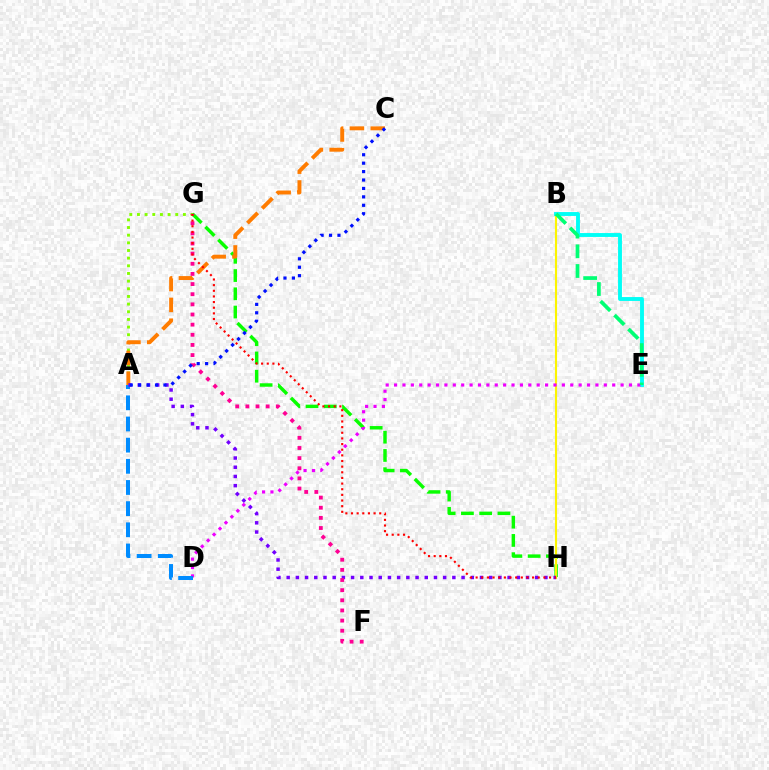{('A', 'G'): [{'color': '#84ff00', 'line_style': 'dotted', 'thickness': 2.08}], ('G', 'H'): [{'color': '#08ff00', 'line_style': 'dashed', 'thickness': 2.48}, {'color': '#ff0000', 'line_style': 'dotted', 'thickness': 1.53}], ('B', 'H'): [{'color': '#fcf500', 'line_style': 'solid', 'thickness': 1.53}], ('B', 'E'): [{'color': '#00fff6', 'line_style': 'solid', 'thickness': 2.8}, {'color': '#00ff74', 'line_style': 'dashed', 'thickness': 2.68}], ('D', 'E'): [{'color': '#ee00ff', 'line_style': 'dotted', 'thickness': 2.28}], ('A', 'C'): [{'color': '#ff7c00', 'line_style': 'dashed', 'thickness': 2.83}, {'color': '#0010ff', 'line_style': 'dotted', 'thickness': 2.29}], ('A', 'D'): [{'color': '#008cff', 'line_style': 'dashed', 'thickness': 2.87}], ('A', 'H'): [{'color': '#7200ff', 'line_style': 'dotted', 'thickness': 2.5}], ('F', 'G'): [{'color': '#ff0094', 'line_style': 'dotted', 'thickness': 2.76}]}